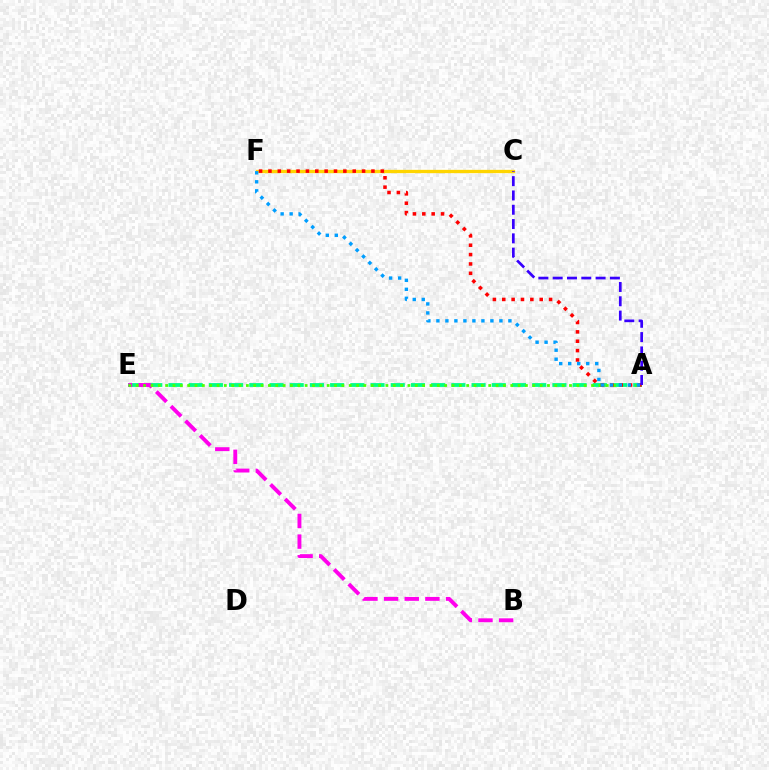{('A', 'E'): [{'color': '#00ff86', 'line_style': 'dashed', 'thickness': 2.75}, {'color': '#4fff00', 'line_style': 'dotted', 'thickness': 2.0}], ('B', 'E'): [{'color': '#ff00ed', 'line_style': 'dashed', 'thickness': 2.8}], ('C', 'F'): [{'color': '#ffd500', 'line_style': 'solid', 'thickness': 2.39}], ('A', 'F'): [{'color': '#ff0000', 'line_style': 'dotted', 'thickness': 2.54}, {'color': '#009eff', 'line_style': 'dotted', 'thickness': 2.45}], ('A', 'C'): [{'color': '#3700ff', 'line_style': 'dashed', 'thickness': 1.94}]}